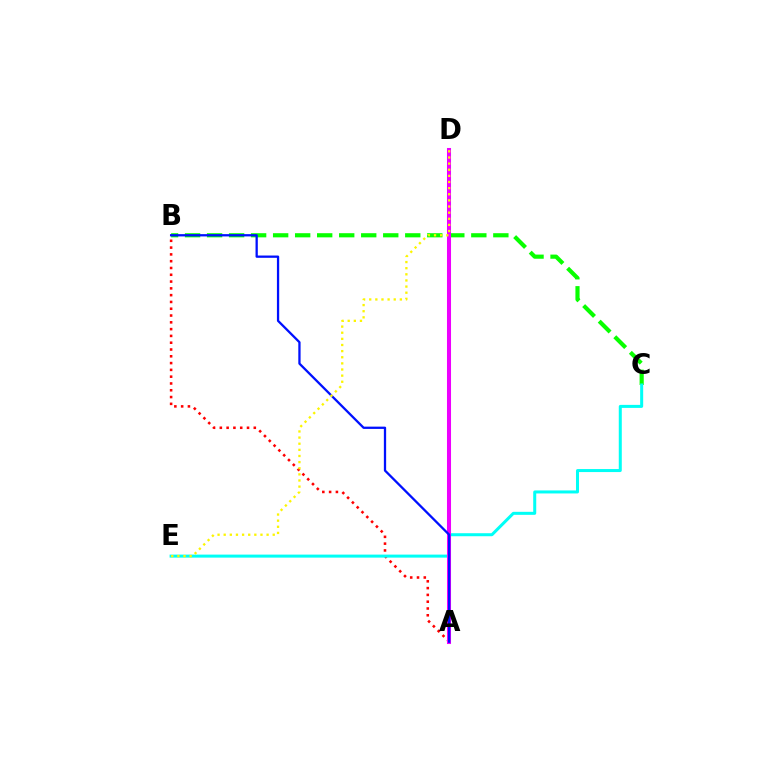{('A', 'B'): [{'color': '#ff0000', 'line_style': 'dotted', 'thickness': 1.85}, {'color': '#0010ff', 'line_style': 'solid', 'thickness': 1.64}], ('B', 'C'): [{'color': '#08ff00', 'line_style': 'dashed', 'thickness': 2.99}], ('C', 'E'): [{'color': '#00fff6', 'line_style': 'solid', 'thickness': 2.17}], ('A', 'D'): [{'color': '#ee00ff', 'line_style': 'solid', 'thickness': 2.91}], ('D', 'E'): [{'color': '#fcf500', 'line_style': 'dotted', 'thickness': 1.67}]}